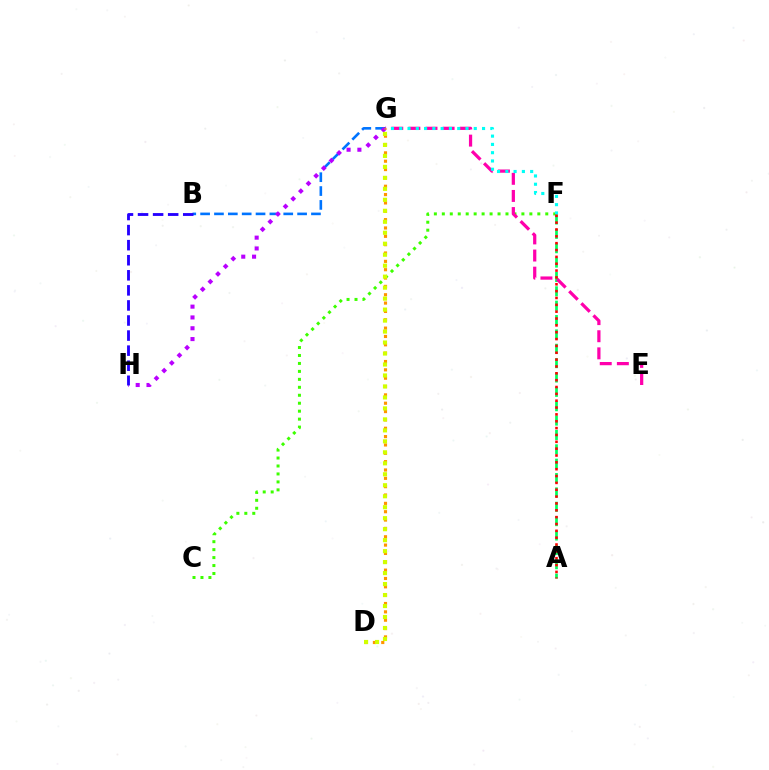{('A', 'F'): [{'color': '#00ff5c', 'line_style': 'dashed', 'thickness': 1.95}, {'color': '#ff0000', 'line_style': 'dotted', 'thickness': 1.86}], ('B', 'G'): [{'color': '#0074ff', 'line_style': 'dashed', 'thickness': 1.88}], ('C', 'F'): [{'color': '#3dff00', 'line_style': 'dotted', 'thickness': 2.16}], ('E', 'G'): [{'color': '#ff00ac', 'line_style': 'dashed', 'thickness': 2.32}], ('G', 'H'): [{'color': '#b900ff', 'line_style': 'dotted', 'thickness': 2.94}], ('B', 'H'): [{'color': '#2500ff', 'line_style': 'dashed', 'thickness': 2.05}], ('F', 'G'): [{'color': '#00fff6', 'line_style': 'dotted', 'thickness': 2.25}], ('D', 'G'): [{'color': '#ff9400', 'line_style': 'dotted', 'thickness': 2.27}, {'color': '#d1ff00', 'line_style': 'dotted', 'thickness': 2.98}]}